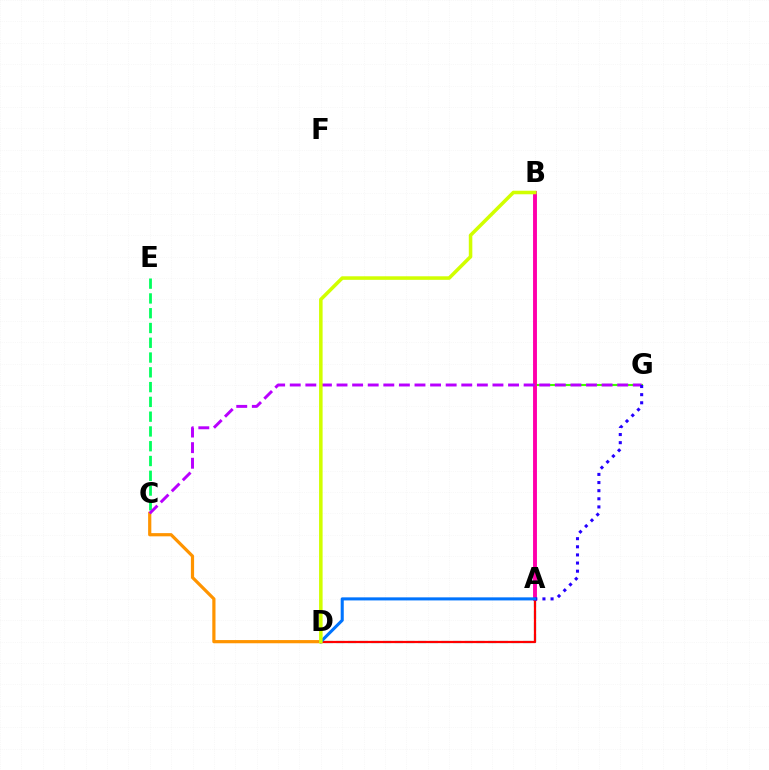{('B', 'G'): [{'color': '#3dff00', 'line_style': 'solid', 'thickness': 1.53}], ('C', 'D'): [{'color': '#ff9400', 'line_style': 'solid', 'thickness': 2.31}], ('C', 'E'): [{'color': '#00ff5c', 'line_style': 'dashed', 'thickness': 2.01}], ('A', 'D'): [{'color': '#00fff6', 'line_style': 'dashed', 'thickness': 1.59}, {'color': '#ff0000', 'line_style': 'solid', 'thickness': 1.62}, {'color': '#0074ff', 'line_style': 'solid', 'thickness': 2.21}], ('A', 'B'): [{'color': '#ff00ac', 'line_style': 'solid', 'thickness': 2.81}], ('C', 'G'): [{'color': '#b900ff', 'line_style': 'dashed', 'thickness': 2.12}], ('A', 'G'): [{'color': '#2500ff', 'line_style': 'dotted', 'thickness': 2.21}], ('B', 'D'): [{'color': '#d1ff00', 'line_style': 'solid', 'thickness': 2.55}]}